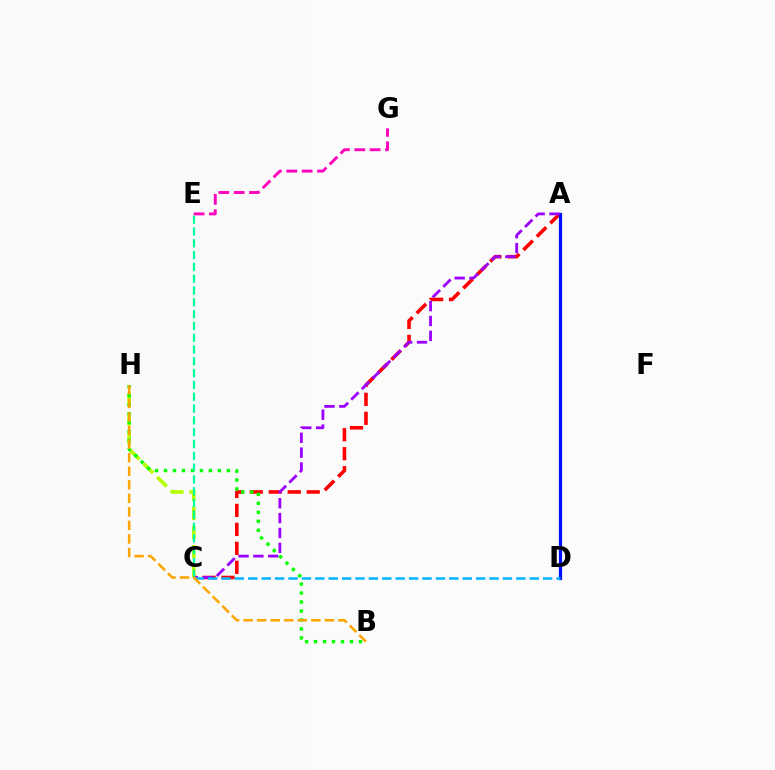{('A', 'C'): [{'color': '#ff0000', 'line_style': 'dashed', 'thickness': 2.58}, {'color': '#9b00ff', 'line_style': 'dashed', 'thickness': 2.02}], ('C', 'H'): [{'color': '#b3ff00', 'line_style': 'dashed', 'thickness': 2.6}], ('A', 'D'): [{'color': '#0010ff', 'line_style': 'solid', 'thickness': 2.33}], ('B', 'H'): [{'color': '#08ff00', 'line_style': 'dotted', 'thickness': 2.44}, {'color': '#ffa500', 'line_style': 'dashed', 'thickness': 1.84}], ('C', 'D'): [{'color': '#00b5ff', 'line_style': 'dashed', 'thickness': 1.82}], ('C', 'E'): [{'color': '#00ff9d', 'line_style': 'dashed', 'thickness': 1.6}], ('E', 'G'): [{'color': '#ff00bd', 'line_style': 'dashed', 'thickness': 2.09}]}